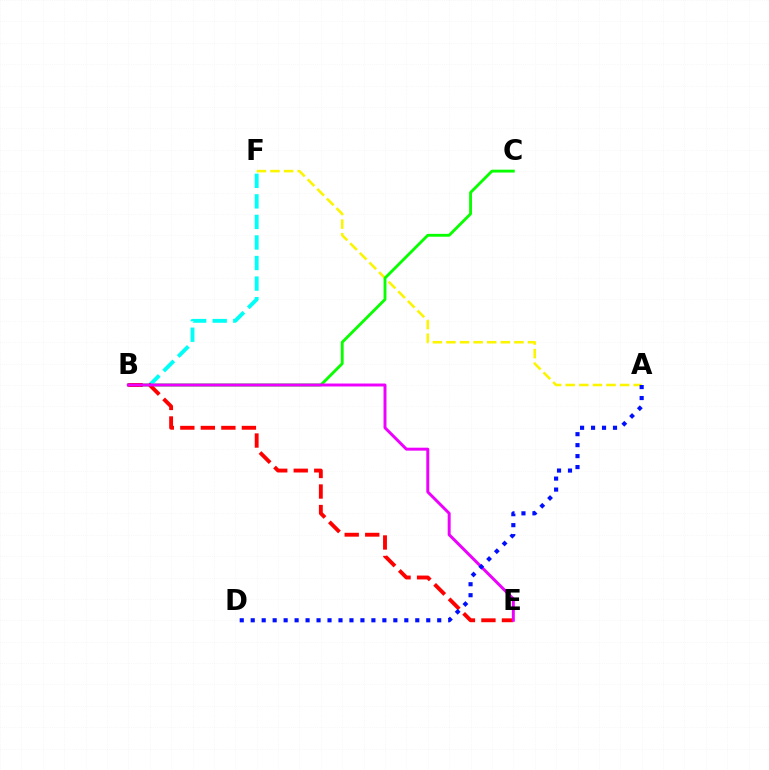{('A', 'F'): [{'color': '#fcf500', 'line_style': 'dashed', 'thickness': 1.85}], ('B', 'C'): [{'color': '#08ff00', 'line_style': 'solid', 'thickness': 2.06}], ('B', 'F'): [{'color': '#00fff6', 'line_style': 'dashed', 'thickness': 2.79}], ('B', 'E'): [{'color': '#ff0000', 'line_style': 'dashed', 'thickness': 2.79}, {'color': '#ee00ff', 'line_style': 'solid', 'thickness': 2.12}], ('A', 'D'): [{'color': '#0010ff', 'line_style': 'dotted', 'thickness': 2.98}]}